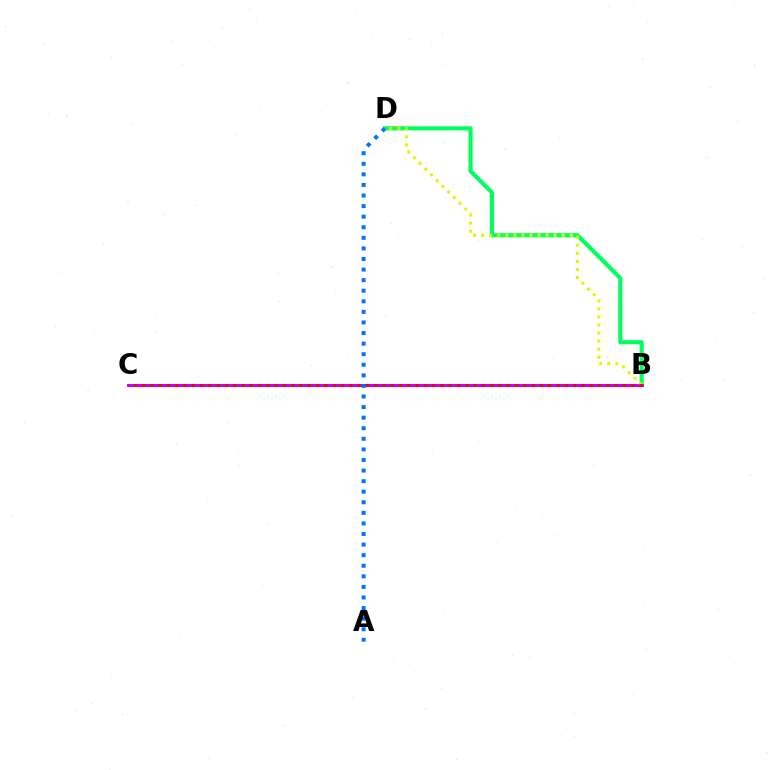{('B', 'D'): [{'color': '#00ff5c', 'line_style': 'solid', 'thickness': 2.96}, {'color': '#d1ff00', 'line_style': 'dotted', 'thickness': 2.19}], ('B', 'C'): [{'color': '#b900ff', 'line_style': 'solid', 'thickness': 2.1}, {'color': '#ff0000', 'line_style': 'dotted', 'thickness': 2.25}], ('A', 'D'): [{'color': '#0074ff', 'line_style': 'dotted', 'thickness': 2.87}]}